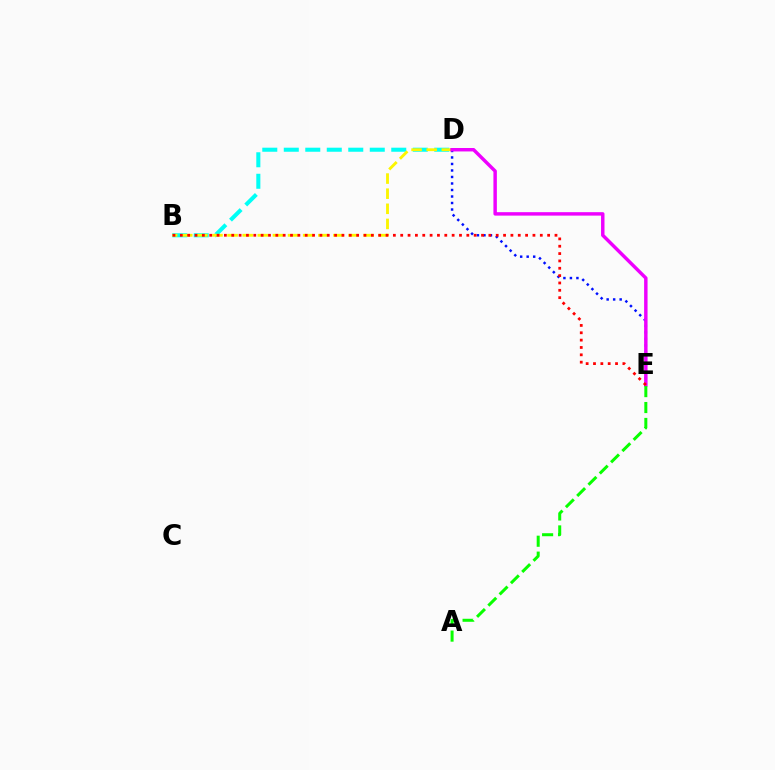{('B', 'D'): [{'color': '#00fff6', 'line_style': 'dashed', 'thickness': 2.92}, {'color': '#fcf500', 'line_style': 'dashed', 'thickness': 2.05}], ('D', 'E'): [{'color': '#0010ff', 'line_style': 'dotted', 'thickness': 1.77}, {'color': '#ee00ff', 'line_style': 'solid', 'thickness': 2.48}], ('A', 'E'): [{'color': '#08ff00', 'line_style': 'dashed', 'thickness': 2.16}], ('B', 'E'): [{'color': '#ff0000', 'line_style': 'dotted', 'thickness': 2.0}]}